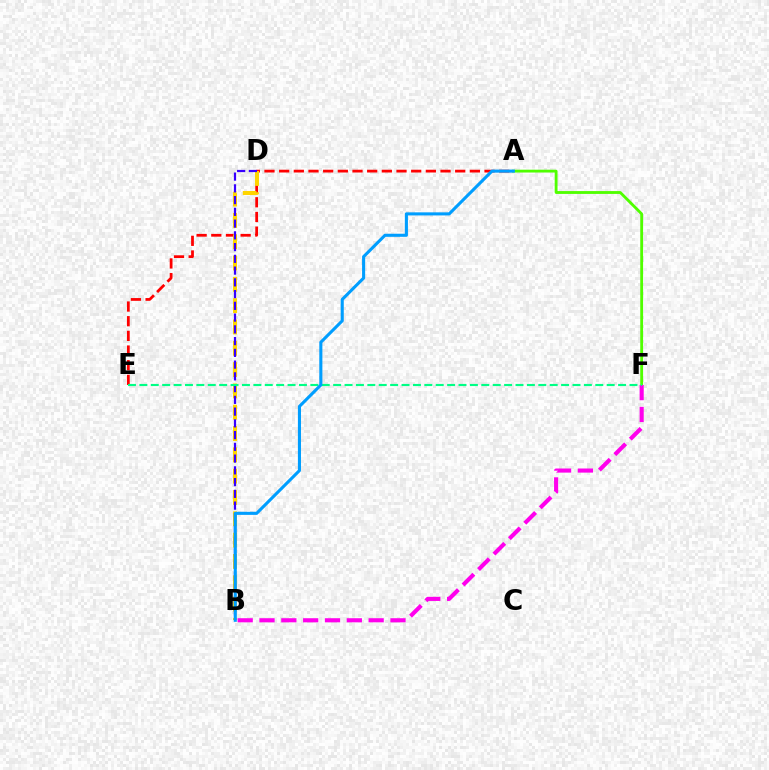{('A', 'E'): [{'color': '#ff0000', 'line_style': 'dashed', 'thickness': 1.99}], ('B', 'D'): [{'color': '#ffd500', 'line_style': 'dashed', 'thickness': 2.9}, {'color': '#3700ff', 'line_style': 'dashed', 'thickness': 1.6}], ('A', 'F'): [{'color': '#4fff00', 'line_style': 'solid', 'thickness': 2.04}], ('B', 'F'): [{'color': '#ff00ed', 'line_style': 'dashed', 'thickness': 2.97}], ('E', 'F'): [{'color': '#00ff86', 'line_style': 'dashed', 'thickness': 1.55}], ('A', 'B'): [{'color': '#009eff', 'line_style': 'solid', 'thickness': 2.22}]}